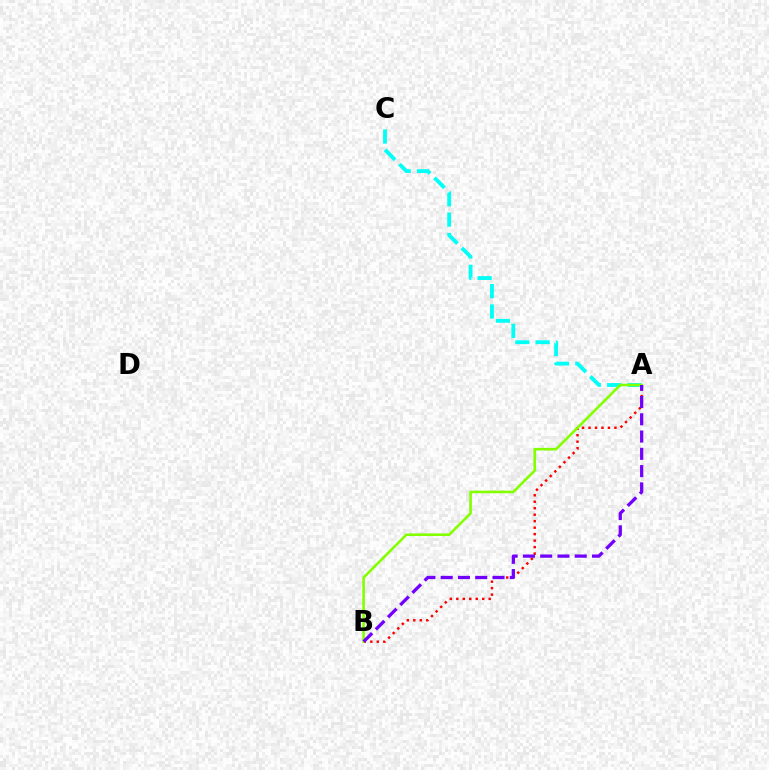{('A', 'B'): [{'color': '#ff0000', 'line_style': 'dotted', 'thickness': 1.76}, {'color': '#84ff00', 'line_style': 'solid', 'thickness': 1.88}, {'color': '#7200ff', 'line_style': 'dashed', 'thickness': 2.35}], ('A', 'C'): [{'color': '#00fff6', 'line_style': 'dashed', 'thickness': 2.77}]}